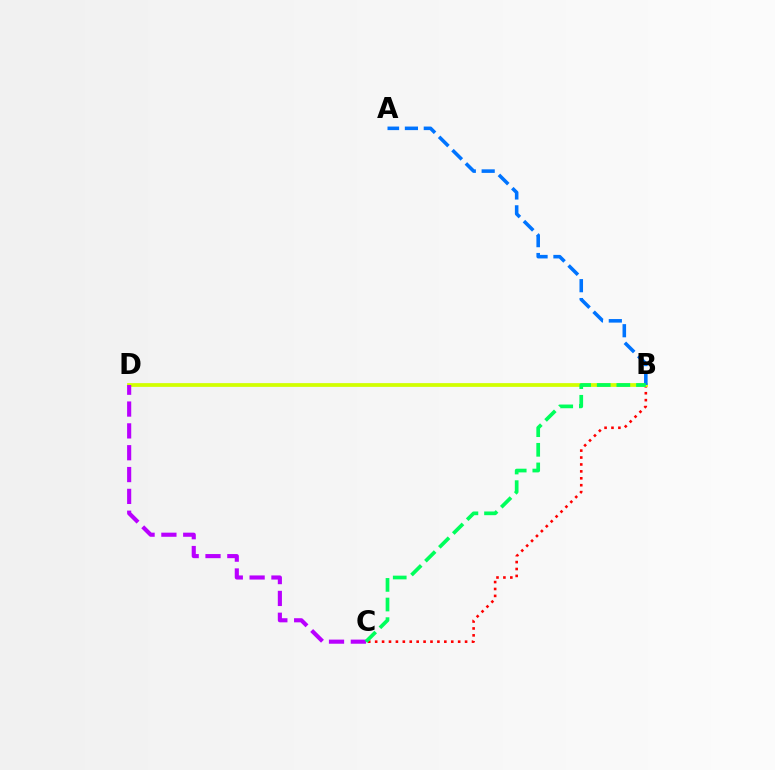{('B', 'C'): [{'color': '#ff0000', 'line_style': 'dotted', 'thickness': 1.88}, {'color': '#00ff5c', 'line_style': 'dashed', 'thickness': 2.67}], ('B', 'D'): [{'color': '#d1ff00', 'line_style': 'solid', 'thickness': 2.7}], ('A', 'B'): [{'color': '#0074ff', 'line_style': 'dashed', 'thickness': 2.56}], ('C', 'D'): [{'color': '#b900ff', 'line_style': 'dashed', 'thickness': 2.97}]}